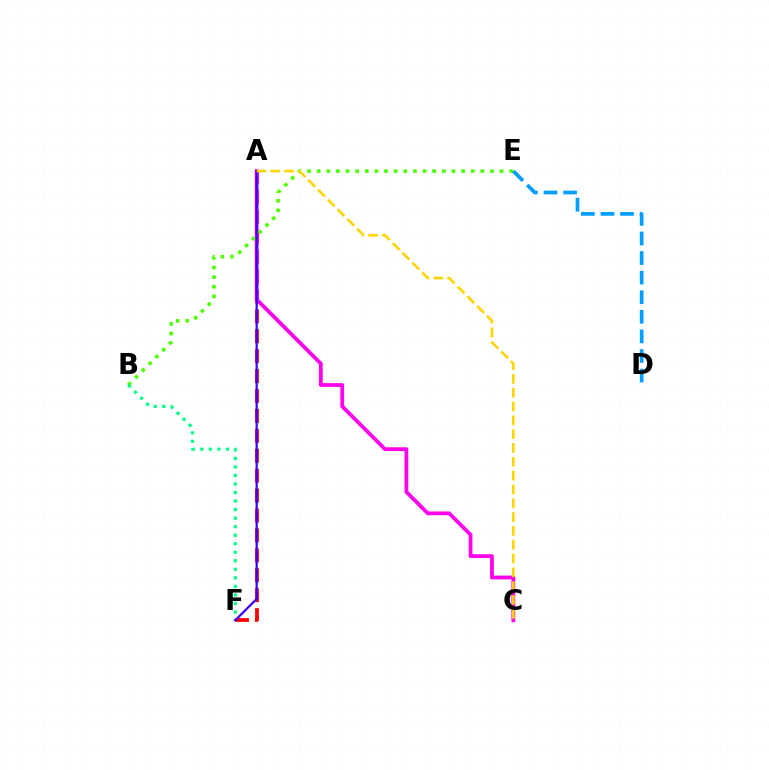{('A', 'F'): [{'color': '#ff0000', 'line_style': 'dashed', 'thickness': 2.71}, {'color': '#3700ff', 'line_style': 'solid', 'thickness': 1.6}], ('A', 'C'): [{'color': '#ff00ed', 'line_style': 'solid', 'thickness': 2.72}, {'color': '#ffd500', 'line_style': 'dashed', 'thickness': 1.88}], ('B', 'E'): [{'color': '#4fff00', 'line_style': 'dotted', 'thickness': 2.62}], ('B', 'F'): [{'color': '#00ff86', 'line_style': 'dotted', 'thickness': 2.32}], ('D', 'E'): [{'color': '#009eff', 'line_style': 'dashed', 'thickness': 2.66}]}